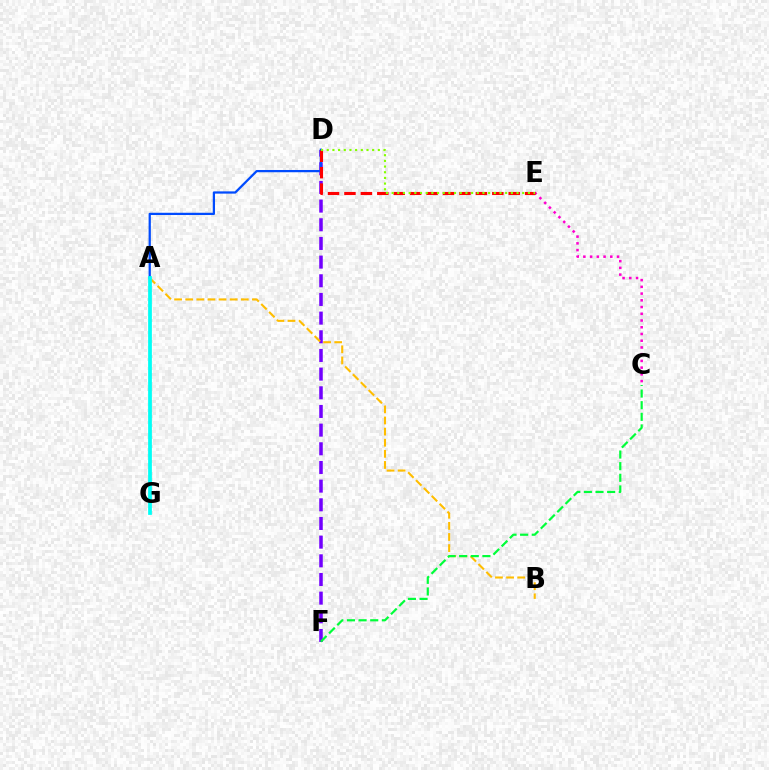{('D', 'F'): [{'color': '#7200ff', 'line_style': 'dashed', 'thickness': 2.54}], ('A', 'B'): [{'color': '#ffbd00', 'line_style': 'dashed', 'thickness': 1.51}], ('C', 'F'): [{'color': '#00ff39', 'line_style': 'dashed', 'thickness': 1.58}], ('A', 'D'): [{'color': '#004bff', 'line_style': 'solid', 'thickness': 1.62}], ('C', 'E'): [{'color': '#ff00cf', 'line_style': 'dotted', 'thickness': 1.83}], ('A', 'G'): [{'color': '#00fff6', 'line_style': 'solid', 'thickness': 2.69}], ('D', 'E'): [{'color': '#ff0000', 'line_style': 'dashed', 'thickness': 2.23}, {'color': '#84ff00', 'line_style': 'dotted', 'thickness': 1.54}]}